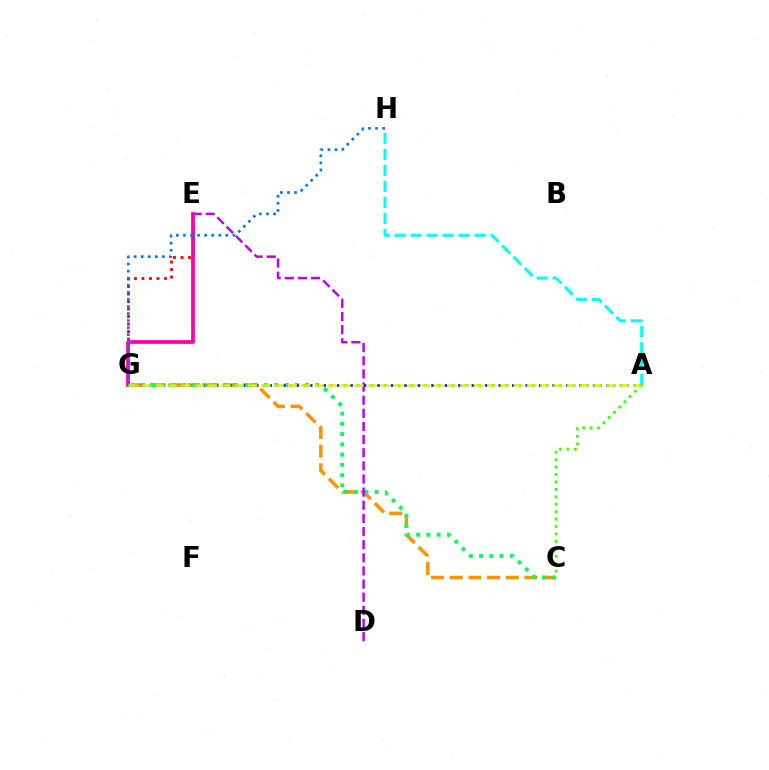{('A', 'H'): [{'color': '#00fff6', 'line_style': 'dashed', 'thickness': 2.17}], ('C', 'G'): [{'color': '#ff9400', 'line_style': 'dashed', 'thickness': 2.54}, {'color': '#00ff5c', 'line_style': 'dotted', 'thickness': 2.78}], ('D', 'E'): [{'color': '#b900ff', 'line_style': 'dashed', 'thickness': 1.78}], ('A', 'G'): [{'color': '#2500ff', 'line_style': 'dotted', 'thickness': 1.83}, {'color': '#d1ff00', 'line_style': 'dashed', 'thickness': 1.8}], ('E', 'G'): [{'color': '#ff0000', 'line_style': 'dotted', 'thickness': 2.04}, {'color': '#ff00ac', 'line_style': 'solid', 'thickness': 2.7}], ('G', 'H'): [{'color': '#0074ff', 'line_style': 'dotted', 'thickness': 1.92}], ('A', 'C'): [{'color': '#3dff00', 'line_style': 'dotted', 'thickness': 2.02}]}